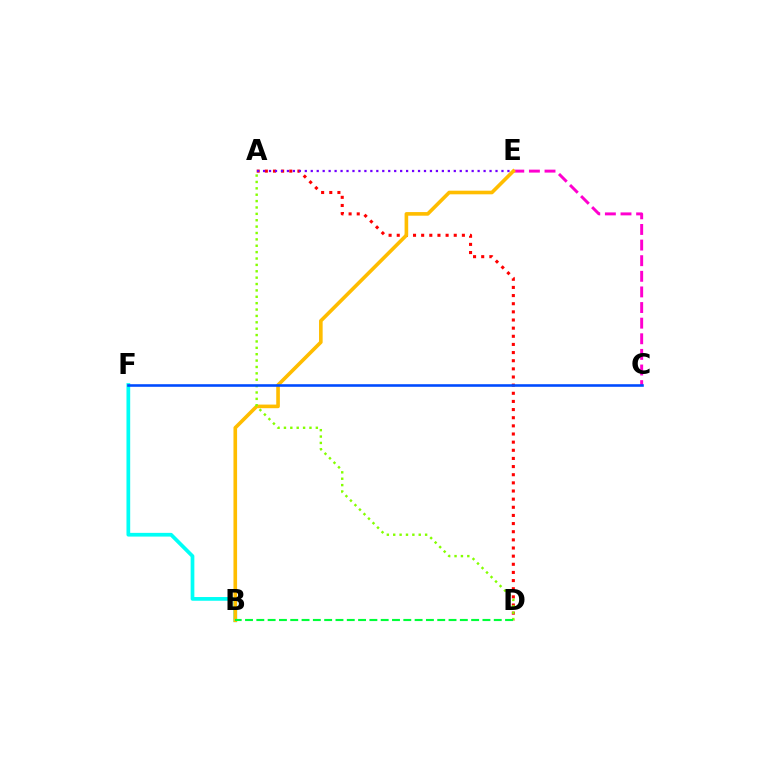{('C', 'E'): [{'color': '#ff00cf', 'line_style': 'dashed', 'thickness': 2.12}], ('A', 'D'): [{'color': '#ff0000', 'line_style': 'dotted', 'thickness': 2.21}, {'color': '#84ff00', 'line_style': 'dotted', 'thickness': 1.73}], ('B', 'F'): [{'color': '#00fff6', 'line_style': 'solid', 'thickness': 2.68}], ('B', 'E'): [{'color': '#ffbd00', 'line_style': 'solid', 'thickness': 2.61}], ('B', 'D'): [{'color': '#00ff39', 'line_style': 'dashed', 'thickness': 1.54}], ('A', 'E'): [{'color': '#7200ff', 'line_style': 'dotted', 'thickness': 1.62}], ('C', 'F'): [{'color': '#004bff', 'line_style': 'solid', 'thickness': 1.87}]}